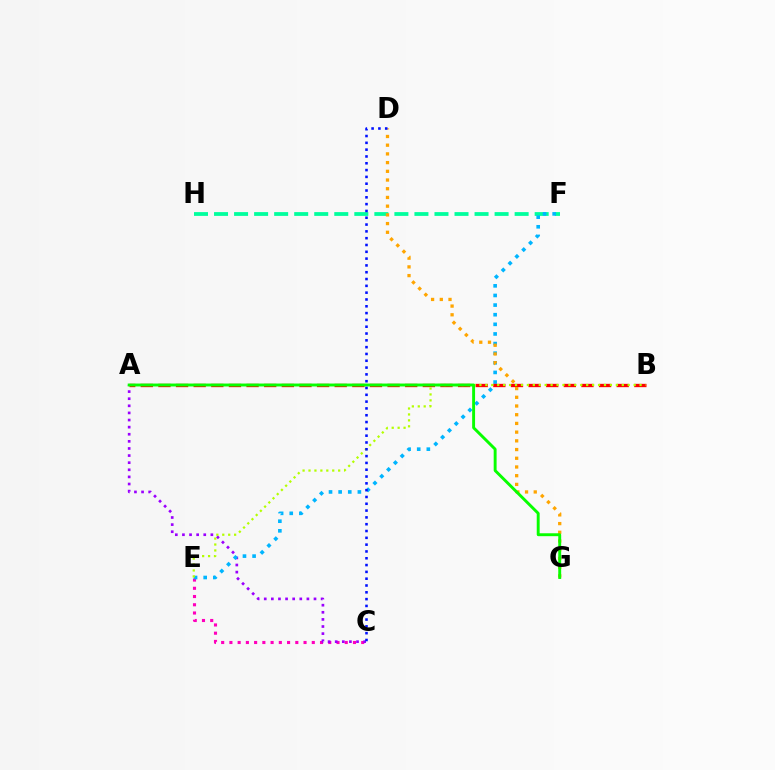{('C', 'E'): [{'color': '#ff00bd', 'line_style': 'dotted', 'thickness': 2.24}], ('F', 'H'): [{'color': '#00ff9d', 'line_style': 'dashed', 'thickness': 2.72}], ('A', 'C'): [{'color': '#9b00ff', 'line_style': 'dotted', 'thickness': 1.93}], ('E', 'F'): [{'color': '#00b5ff', 'line_style': 'dotted', 'thickness': 2.61}], ('A', 'B'): [{'color': '#ff0000', 'line_style': 'dashed', 'thickness': 2.39}], ('B', 'E'): [{'color': '#b3ff00', 'line_style': 'dotted', 'thickness': 1.61}], ('D', 'G'): [{'color': '#ffa500', 'line_style': 'dotted', 'thickness': 2.37}], ('A', 'G'): [{'color': '#08ff00', 'line_style': 'solid', 'thickness': 2.1}], ('C', 'D'): [{'color': '#0010ff', 'line_style': 'dotted', 'thickness': 1.85}]}